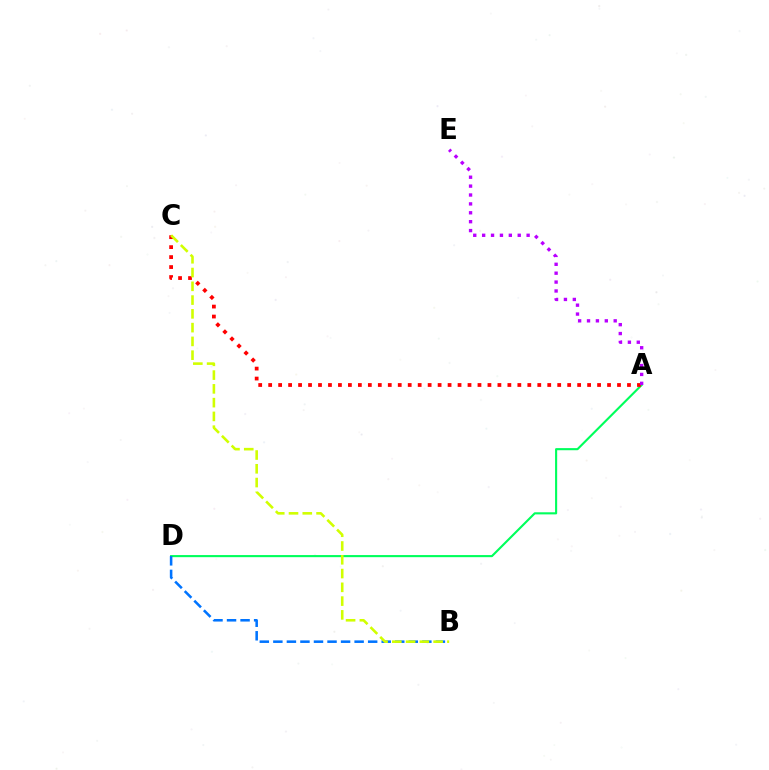{('A', 'D'): [{'color': '#00ff5c', 'line_style': 'solid', 'thickness': 1.52}], ('B', 'D'): [{'color': '#0074ff', 'line_style': 'dashed', 'thickness': 1.84}], ('A', 'C'): [{'color': '#ff0000', 'line_style': 'dotted', 'thickness': 2.71}], ('A', 'E'): [{'color': '#b900ff', 'line_style': 'dotted', 'thickness': 2.42}], ('B', 'C'): [{'color': '#d1ff00', 'line_style': 'dashed', 'thickness': 1.87}]}